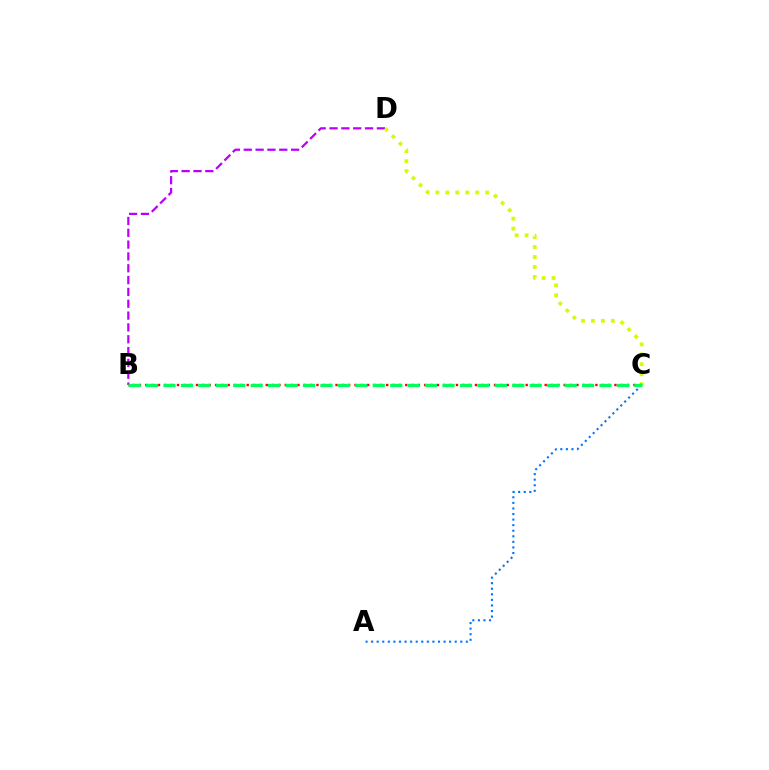{('B', 'D'): [{'color': '#b900ff', 'line_style': 'dashed', 'thickness': 1.61}], ('C', 'D'): [{'color': '#d1ff00', 'line_style': 'dotted', 'thickness': 2.7}], ('B', 'C'): [{'color': '#ff0000', 'line_style': 'dotted', 'thickness': 1.72}, {'color': '#00ff5c', 'line_style': 'dashed', 'thickness': 2.37}], ('A', 'C'): [{'color': '#0074ff', 'line_style': 'dotted', 'thickness': 1.51}]}